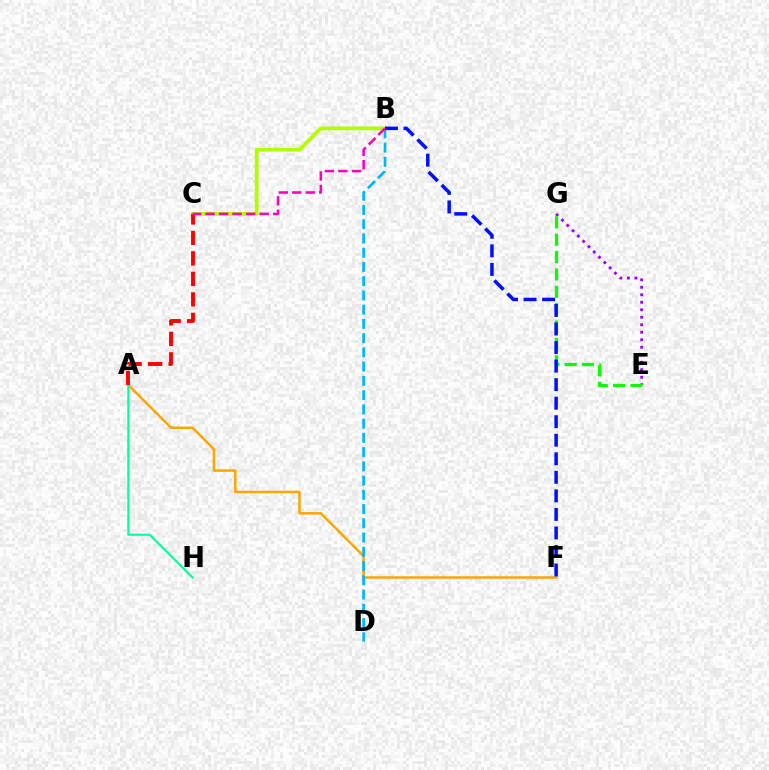{('E', 'G'): [{'color': '#9b00ff', 'line_style': 'dotted', 'thickness': 2.04}, {'color': '#08ff00', 'line_style': 'dashed', 'thickness': 2.36}], ('B', 'C'): [{'color': '#b3ff00', 'line_style': 'solid', 'thickness': 2.73}, {'color': '#ff00bd', 'line_style': 'dashed', 'thickness': 1.84}], ('A', 'F'): [{'color': '#ffa500', 'line_style': 'solid', 'thickness': 1.8}], ('A', 'H'): [{'color': '#00ff9d', 'line_style': 'solid', 'thickness': 1.52}], ('B', 'D'): [{'color': '#00b5ff', 'line_style': 'dashed', 'thickness': 1.94}], ('A', 'C'): [{'color': '#ff0000', 'line_style': 'dashed', 'thickness': 2.78}], ('B', 'F'): [{'color': '#0010ff', 'line_style': 'dashed', 'thickness': 2.52}]}